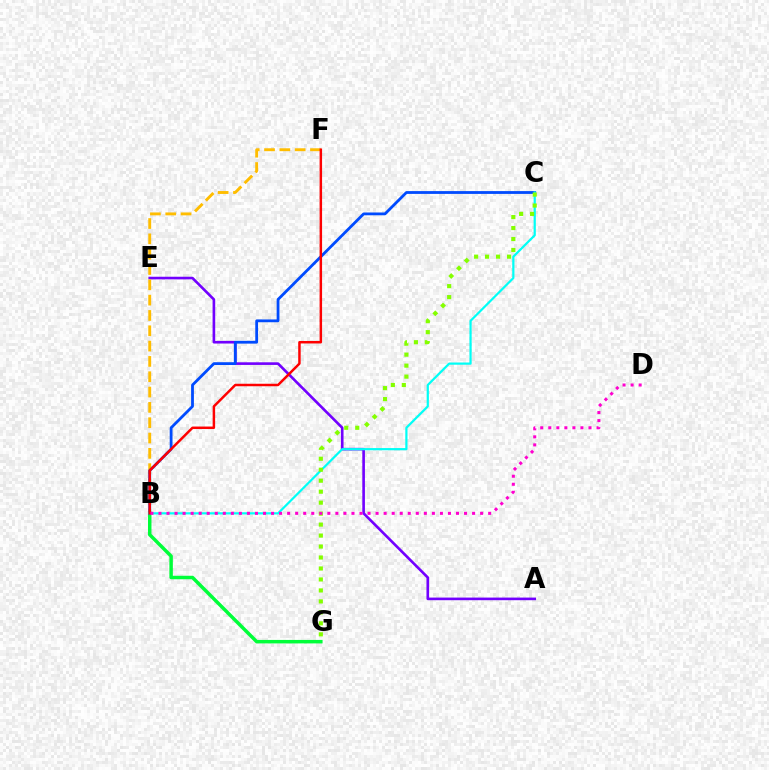{('B', 'G'): [{'color': '#00ff39', 'line_style': 'solid', 'thickness': 2.51}], ('A', 'E'): [{'color': '#7200ff', 'line_style': 'solid', 'thickness': 1.89}], ('B', 'F'): [{'color': '#ffbd00', 'line_style': 'dashed', 'thickness': 2.08}, {'color': '#ff0000', 'line_style': 'solid', 'thickness': 1.79}], ('B', 'C'): [{'color': '#004bff', 'line_style': 'solid', 'thickness': 2.01}, {'color': '#00fff6', 'line_style': 'solid', 'thickness': 1.59}], ('C', 'G'): [{'color': '#84ff00', 'line_style': 'dotted', 'thickness': 2.98}], ('B', 'D'): [{'color': '#ff00cf', 'line_style': 'dotted', 'thickness': 2.18}]}